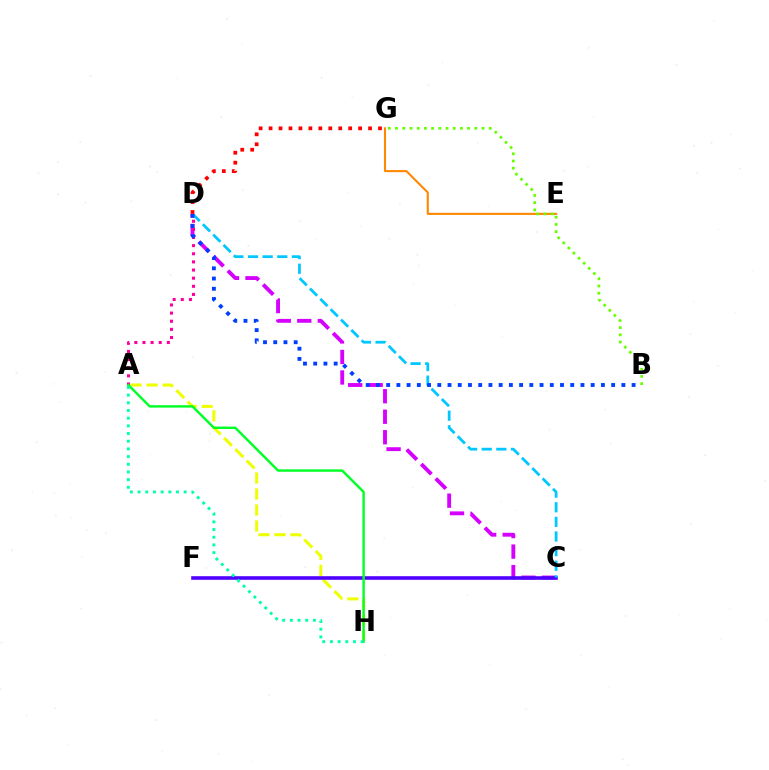{('C', 'D'): [{'color': '#d600ff', 'line_style': 'dashed', 'thickness': 2.79}, {'color': '#00c7ff', 'line_style': 'dashed', 'thickness': 1.99}], ('A', 'H'): [{'color': '#eeff00', 'line_style': 'dashed', 'thickness': 2.17}, {'color': '#00ff27', 'line_style': 'solid', 'thickness': 1.74}, {'color': '#00ffaf', 'line_style': 'dotted', 'thickness': 2.09}], ('C', 'F'): [{'color': '#4f00ff', 'line_style': 'solid', 'thickness': 2.59}], ('A', 'D'): [{'color': '#ff00a0', 'line_style': 'dotted', 'thickness': 2.21}], ('B', 'D'): [{'color': '#003fff', 'line_style': 'dotted', 'thickness': 2.78}], ('D', 'G'): [{'color': '#ff0000', 'line_style': 'dotted', 'thickness': 2.7}], ('E', 'G'): [{'color': '#ff8800', 'line_style': 'solid', 'thickness': 1.51}], ('B', 'G'): [{'color': '#66ff00', 'line_style': 'dotted', 'thickness': 1.96}]}